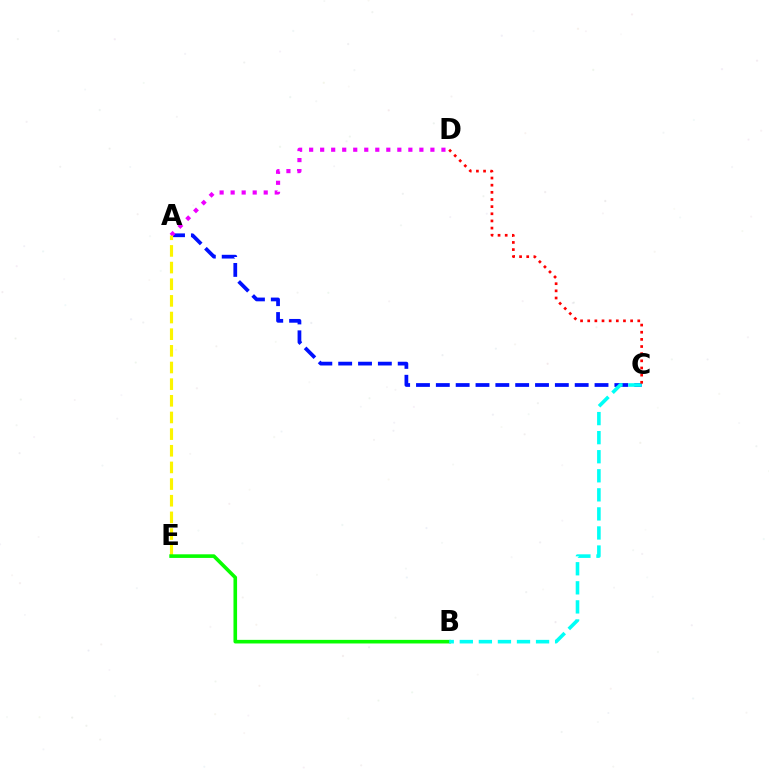{('A', 'C'): [{'color': '#0010ff', 'line_style': 'dashed', 'thickness': 2.69}], ('A', 'D'): [{'color': '#ee00ff', 'line_style': 'dotted', 'thickness': 3.0}], ('A', 'E'): [{'color': '#fcf500', 'line_style': 'dashed', 'thickness': 2.26}], ('B', 'E'): [{'color': '#08ff00', 'line_style': 'solid', 'thickness': 2.6}], ('B', 'C'): [{'color': '#00fff6', 'line_style': 'dashed', 'thickness': 2.59}], ('C', 'D'): [{'color': '#ff0000', 'line_style': 'dotted', 'thickness': 1.94}]}